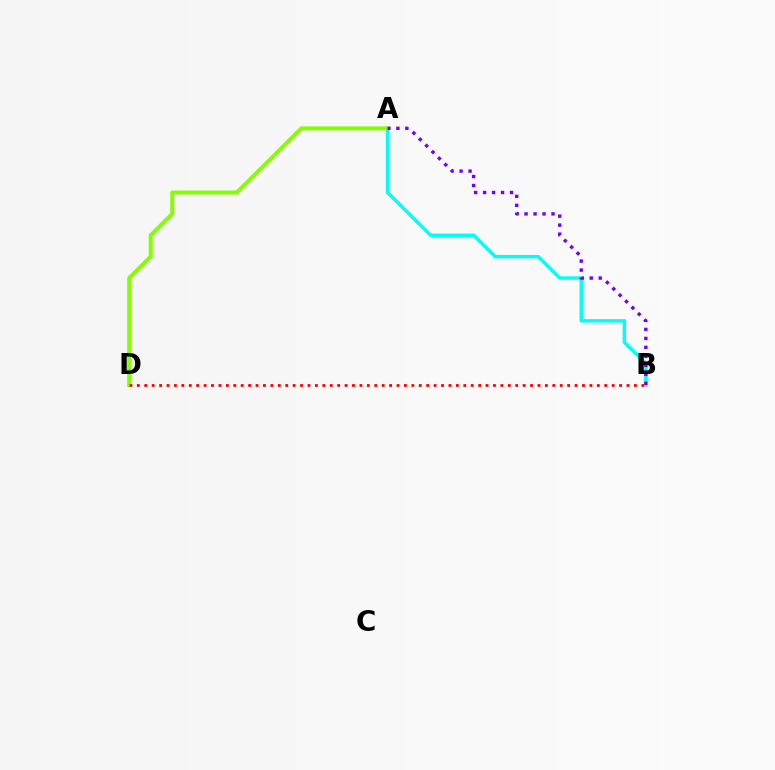{('A', 'B'): [{'color': '#00fff6', 'line_style': 'solid', 'thickness': 2.45}, {'color': '#7200ff', 'line_style': 'dotted', 'thickness': 2.44}], ('A', 'D'): [{'color': '#84ff00', 'line_style': 'solid', 'thickness': 2.87}], ('B', 'D'): [{'color': '#ff0000', 'line_style': 'dotted', 'thickness': 2.02}]}